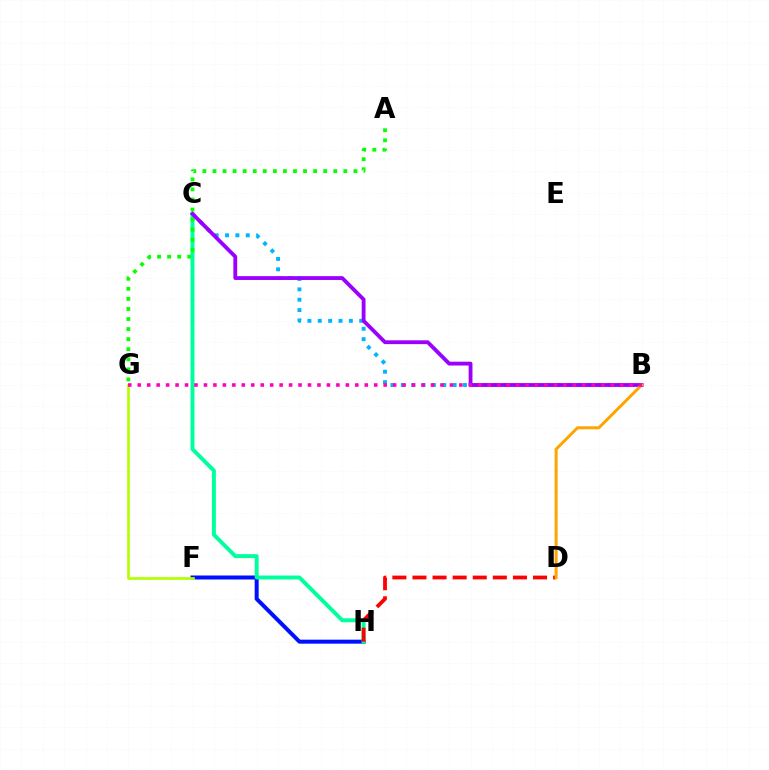{('F', 'H'): [{'color': '#0010ff', 'line_style': 'solid', 'thickness': 2.88}], ('B', 'C'): [{'color': '#00b5ff', 'line_style': 'dotted', 'thickness': 2.81}, {'color': '#9b00ff', 'line_style': 'solid', 'thickness': 2.75}], ('C', 'H'): [{'color': '#00ff9d', 'line_style': 'solid', 'thickness': 2.83}], ('A', 'G'): [{'color': '#08ff00', 'line_style': 'dotted', 'thickness': 2.74}], ('F', 'G'): [{'color': '#b3ff00', 'line_style': 'solid', 'thickness': 1.92}], ('D', 'H'): [{'color': '#ff0000', 'line_style': 'dashed', 'thickness': 2.73}], ('B', 'D'): [{'color': '#ffa500', 'line_style': 'solid', 'thickness': 2.16}], ('B', 'G'): [{'color': '#ff00bd', 'line_style': 'dotted', 'thickness': 2.57}]}